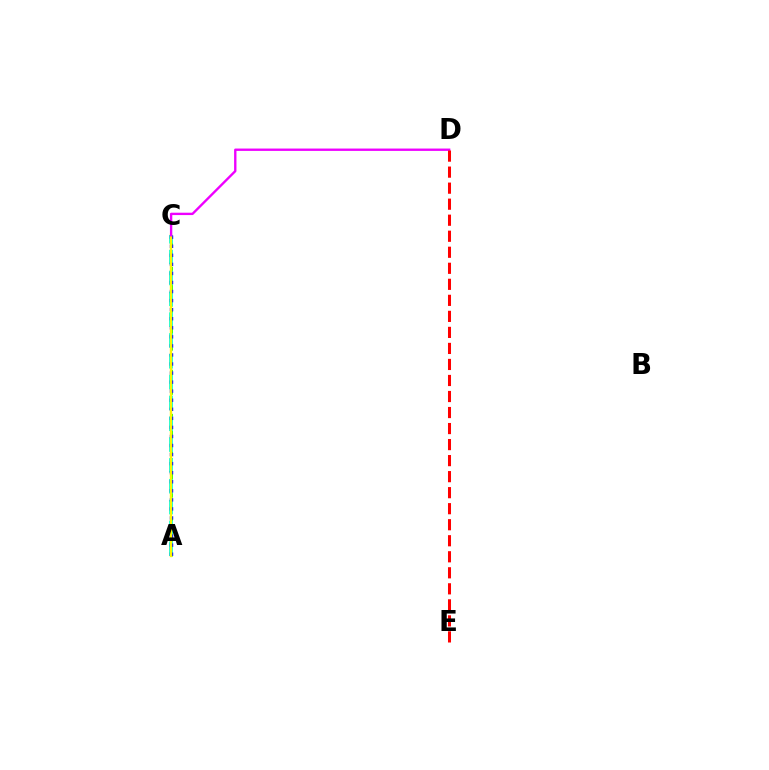{('A', 'C'): [{'color': '#08ff00', 'line_style': 'dashed', 'thickness': 2.0}, {'color': '#00fff6', 'line_style': 'dashed', 'thickness': 2.83}, {'color': '#0010ff', 'line_style': 'dotted', 'thickness': 2.46}, {'color': '#fcf500', 'line_style': 'solid', 'thickness': 1.7}], ('C', 'D'): [{'color': '#ee00ff', 'line_style': 'solid', 'thickness': 1.7}], ('D', 'E'): [{'color': '#ff0000', 'line_style': 'dashed', 'thickness': 2.18}]}